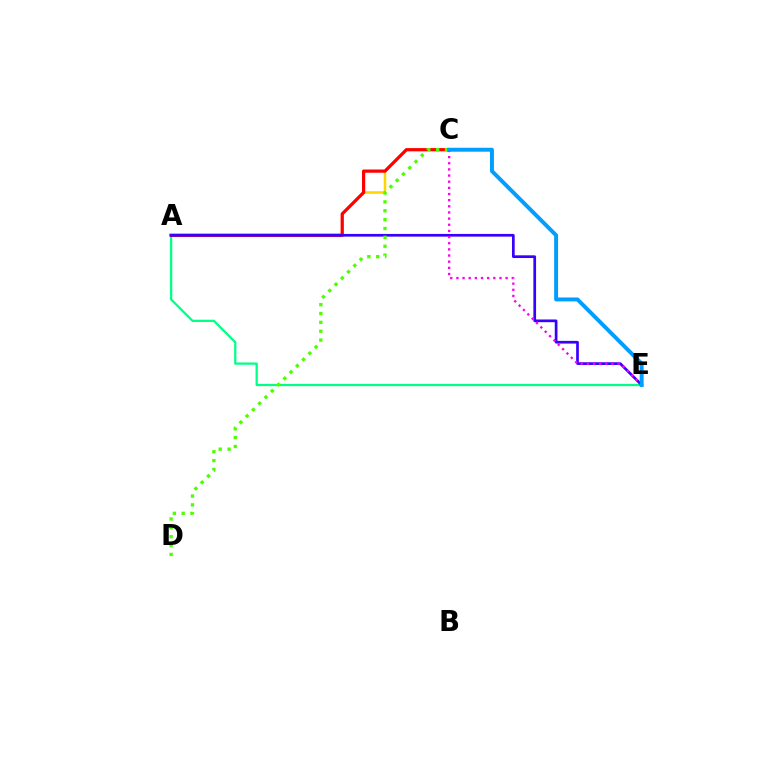{('A', 'C'): [{'color': '#ffd500', 'line_style': 'solid', 'thickness': 1.82}, {'color': '#ff0000', 'line_style': 'solid', 'thickness': 2.32}], ('A', 'E'): [{'color': '#00ff86', 'line_style': 'solid', 'thickness': 1.62}, {'color': '#3700ff', 'line_style': 'solid', 'thickness': 1.94}], ('C', 'D'): [{'color': '#4fff00', 'line_style': 'dotted', 'thickness': 2.41}], ('C', 'E'): [{'color': '#ff00ed', 'line_style': 'dotted', 'thickness': 1.67}, {'color': '#009eff', 'line_style': 'solid', 'thickness': 2.83}]}